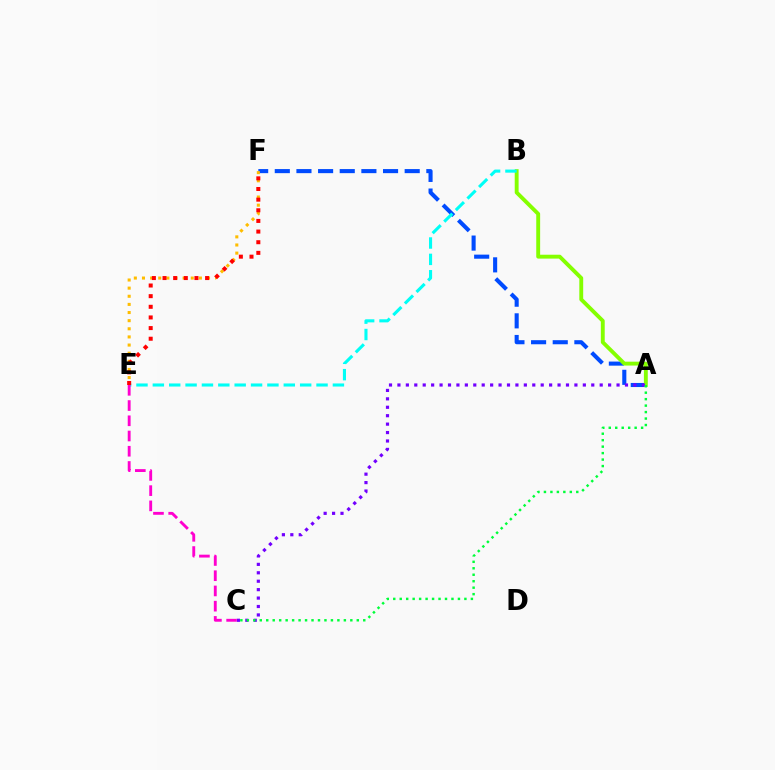{('A', 'F'): [{'color': '#004bff', 'line_style': 'dashed', 'thickness': 2.94}], ('A', 'B'): [{'color': '#84ff00', 'line_style': 'solid', 'thickness': 2.79}], ('B', 'E'): [{'color': '#00fff6', 'line_style': 'dashed', 'thickness': 2.22}], ('E', 'F'): [{'color': '#ffbd00', 'line_style': 'dotted', 'thickness': 2.21}, {'color': '#ff0000', 'line_style': 'dotted', 'thickness': 2.89}], ('A', 'C'): [{'color': '#7200ff', 'line_style': 'dotted', 'thickness': 2.29}, {'color': '#00ff39', 'line_style': 'dotted', 'thickness': 1.76}], ('C', 'E'): [{'color': '#ff00cf', 'line_style': 'dashed', 'thickness': 2.07}]}